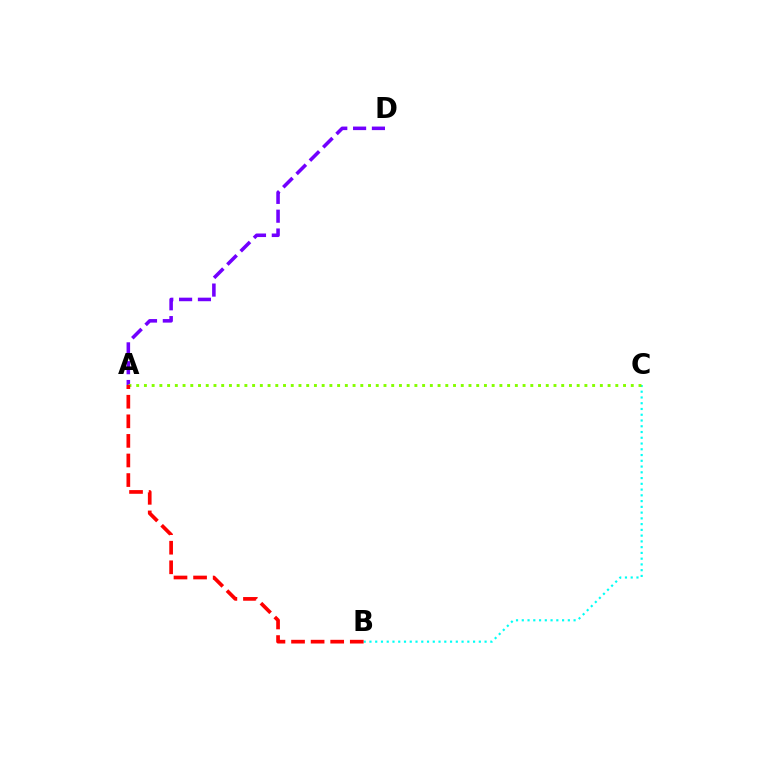{('A', 'D'): [{'color': '#7200ff', 'line_style': 'dashed', 'thickness': 2.56}], ('B', 'C'): [{'color': '#00fff6', 'line_style': 'dotted', 'thickness': 1.56}], ('A', 'C'): [{'color': '#84ff00', 'line_style': 'dotted', 'thickness': 2.1}], ('A', 'B'): [{'color': '#ff0000', 'line_style': 'dashed', 'thickness': 2.66}]}